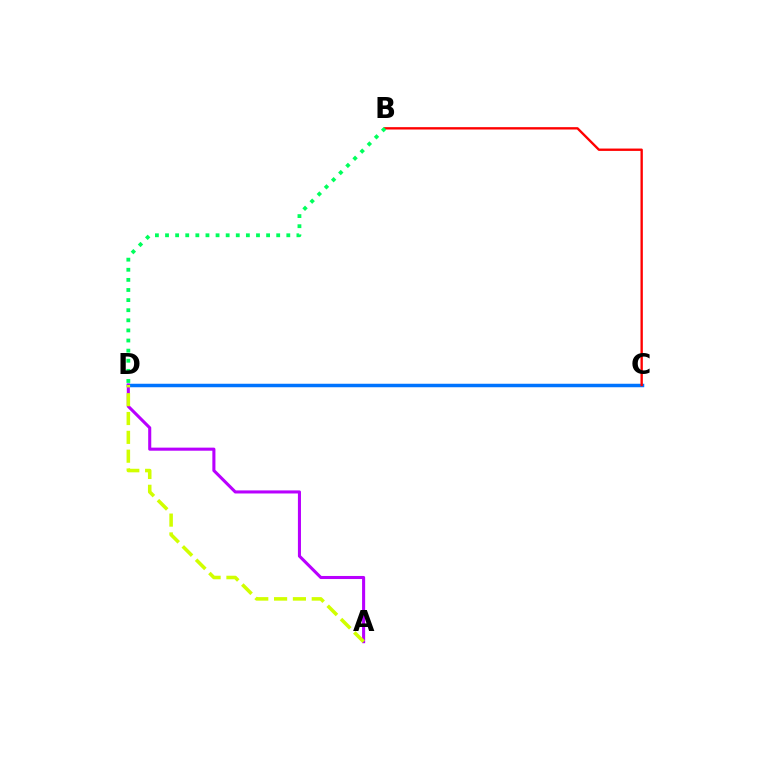{('C', 'D'): [{'color': '#0074ff', 'line_style': 'solid', 'thickness': 2.52}], ('A', 'D'): [{'color': '#b900ff', 'line_style': 'solid', 'thickness': 2.21}, {'color': '#d1ff00', 'line_style': 'dashed', 'thickness': 2.56}], ('B', 'C'): [{'color': '#ff0000', 'line_style': 'solid', 'thickness': 1.7}], ('B', 'D'): [{'color': '#00ff5c', 'line_style': 'dotted', 'thickness': 2.75}]}